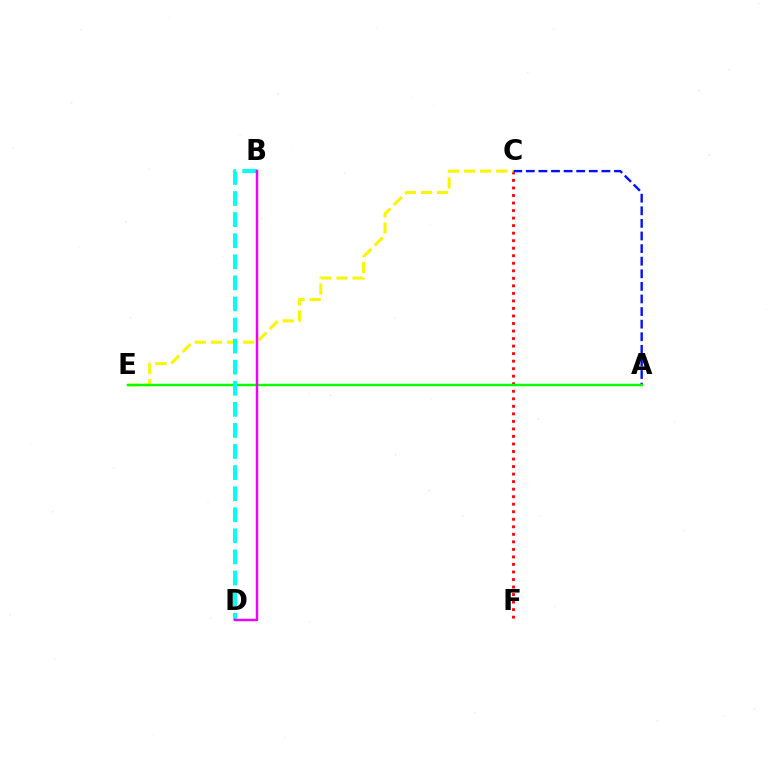{('C', 'F'): [{'color': '#ff0000', 'line_style': 'dotted', 'thickness': 2.05}], ('A', 'C'): [{'color': '#0010ff', 'line_style': 'dashed', 'thickness': 1.71}], ('C', 'E'): [{'color': '#fcf500', 'line_style': 'dashed', 'thickness': 2.19}], ('A', 'E'): [{'color': '#08ff00', 'line_style': 'solid', 'thickness': 1.75}], ('B', 'D'): [{'color': '#00fff6', 'line_style': 'dashed', 'thickness': 2.86}, {'color': '#ee00ff', 'line_style': 'solid', 'thickness': 1.77}]}